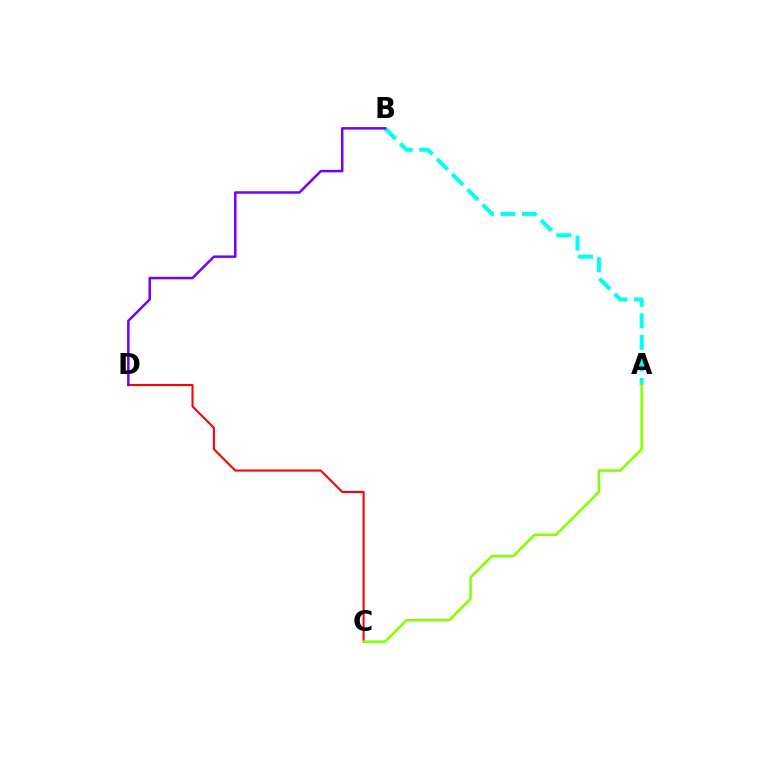{('C', 'D'): [{'color': '#ff0000', 'line_style': 'solid', 'thickness': 1.5}], ('A', 'B'): [{'color': '#00fff6', 'line_style': 'dashed', 'thickness': 2.93}], ('B', 'D'): [{'color': '#7200ff', 'line_style': 'solid', 'thickness': 1.8}], ('A', 'C'): [{'color': '#84ff00', 'line_style': 'solid', 'thickness': 1.84}]}